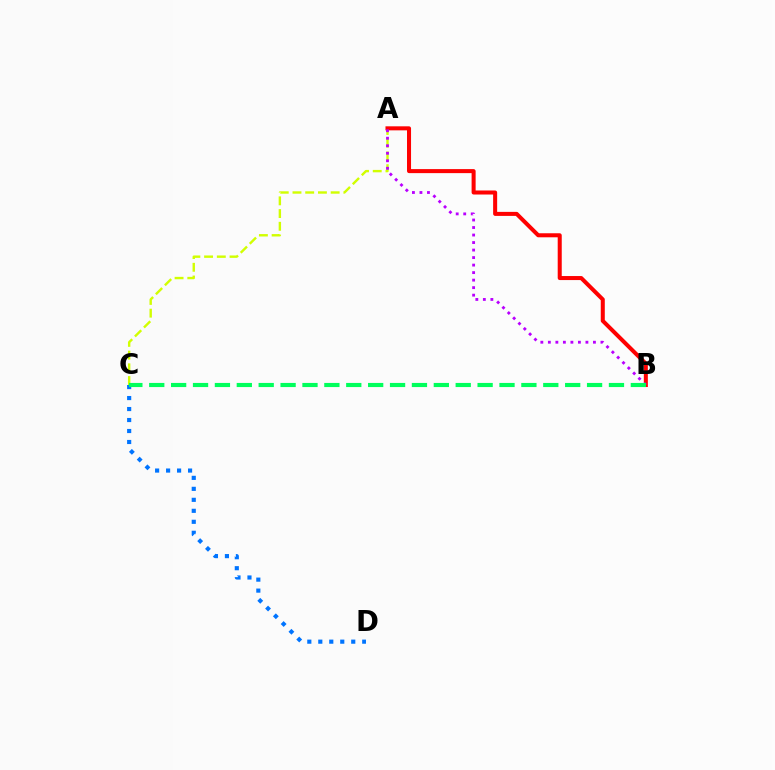{('C', 'D'): [{'color': '#0074ff', 'line_style': 'dotted', 'thickness': 2.98}], ('A', 'C'): [{'color': '#d1ff00', 'line_style': 'dashed', 'thickness': 1.73}], ('A', 'B'): [{'color': '#ff0000', 'line_style': 'solid', 'thickness': 2.9}, {'color': '#b900ff', 'line_style': 'dotted', 'thickness': 2.04}], ('B', 'C'): [{'color': '#00ff5c', 'line_style': 'dashed', 'thickness': 2.97}]}